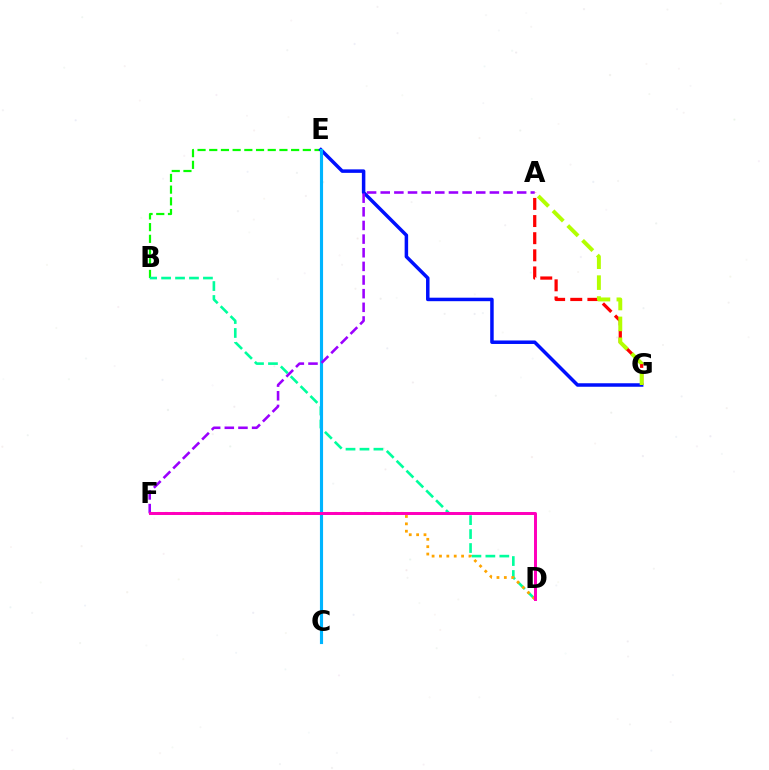{('B', 'E'): [{'color': '#08ff00', 'line_style': 'dashed', 'thickness': 1.59}], ('B', 'D'): [{'color': '#00ff9d', 'line_style': 'dashed', 'thickness': 1.89}], ('E', 'G'): [{'color': '#0010ff', 'line_style': 'solid', 'thickness': 2.52}], ('D', 'F'): [{'color': '#ffa500', 'line_style': 'dotted', 'thickness': 2.0}, {'color': '#ff00bd', 'line_style': 'solid', 'thickness': 2.14}], ('C', 'E'): [{'color': '#00b5ff', 'line_style': 'solid', 'thickness': 2.25}], ('A', 'G'): [{'color': '#ff0000', 'line_style': 'dashed', 'thickness': 2.33}, {'color': '#b3ff00', 'line_style': 'dashed', 'thickness': 2.84}], ('A', 'F'): [{'color': '#9b00ff', 'line_style': 'dashed', 'thickness': 1.85}]}